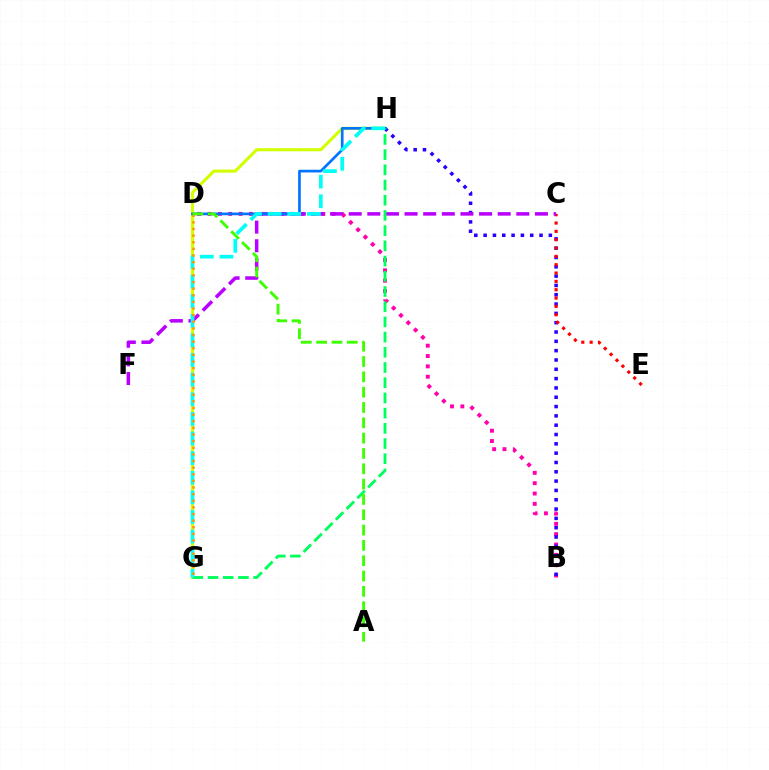{('B', 'D'): [{'color': '#ff00ac', 'line_style': 'dotted', 'thickness': 2.81}], ('G', 'H'): [{'color': '#d1ff00', 'line_style': 'solid', 'thickness': 2.22}, {'color': '#00ff5c', 'line_style': 'dashed', 'thickness': 2.07}, {'color': '#00fff6', 'line_style': 'dashed', 'thickness': 2.66}], ('B', 'H'): [{'color': '#2500ff', 'line_style': 'dotted', 'thickness': 2.53}], ('C', 'E'): [{'color': '#ff0000', 'line_style': 'dotted', 'thickness': 2.26}], ('C', 'F'): [{'color': '#b900ff', 'line_style': 'dashed', 'thickness': 2.53}], ('D', 'H'): [{'color': '#0074ff', 'line_style': 'solid', 'thickness': 1.94}], ('D', 'G'): [{'color': '#ff9400', 'line_style': 'dotted', 'thickness': 1.8}], ('A', 'D'): [{'color': '#3dff00', 'line_style': 'dashed', 'thickness': 2.08}]}